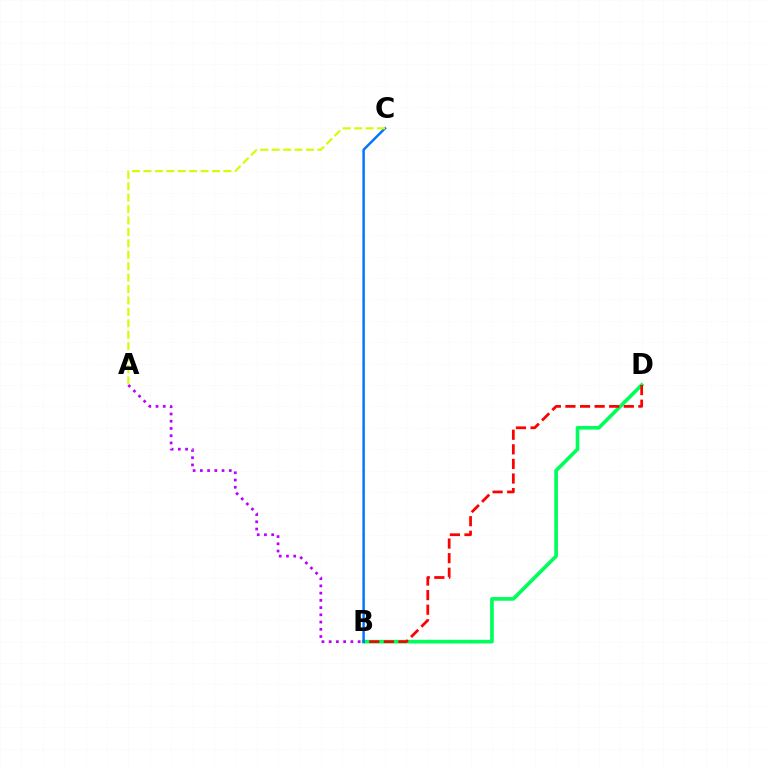{('A', 'B'): [{'color': '#b900ff', 'line_style': 'dotted', 'thickness': 1.97}], ('B', 'D'): [{'color': '#00ff5c', 'line_style': 'solid', 'thickness': 2.64}, {'color': '#ff0000', 'line_style': 'dashed', 'thickness': 1.98}], ('B', 'C'): [{'color': '#0074ff', 'line_style': 'solid', 'thickness': 1.76}], ('A', 'C'): [{'color': '#d1ff00', 'line_style': 'dashed', 'thickness': 1.55}]}